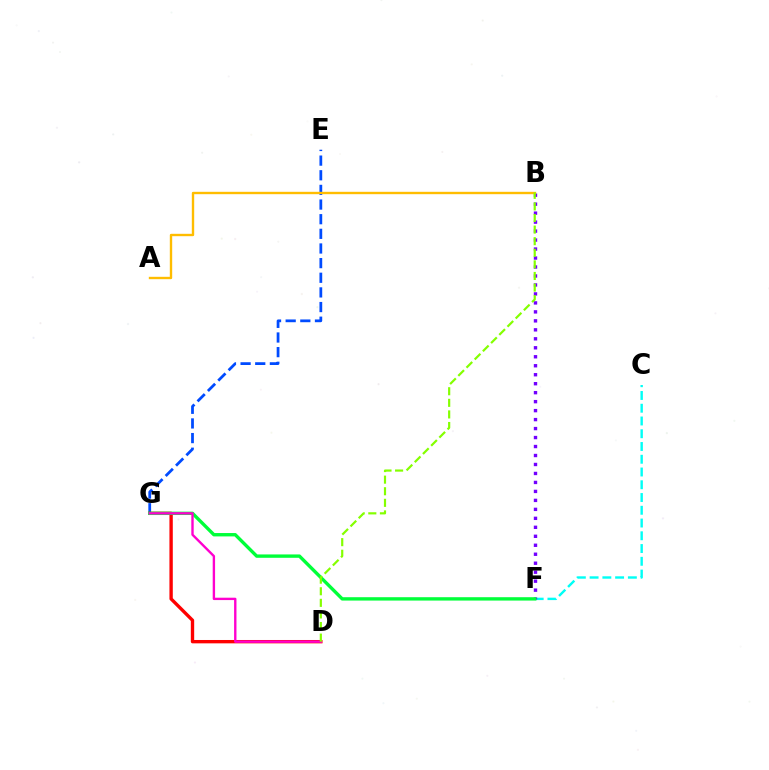{('C', 'F'): [{'color': '#00fff6', 'line_style': 'dashed', 'thickness': 1.73}], ('E', 'G'): [{'color': '#004bff', 'line_style': 'dashed', 'thickness': 1.99}], ('B', 'F'): [{'color': '#7200ff', 'line_style': 'dotted', 'thickness': 2.44}], ('D', 'G'): [{'color': '#ff0000', 'line_style': 'solid', 'thickness': 2.42}, {'color': '#ff00cf', 'line_style': 'solid', 'thickness': 1.71}], ('F', 'G'): [{'color': '#00ff39', 'line_style': 'solid', 'thickness': 2.42}], ('A', 'B'): [{'color': '#ffbd00', 'line_style': 'solid', 'thickness': 1.71}], ('B', 'D'): [{'color': '#84ff00', 'line_style': 'dashed', 'thickness': 1.57}]}